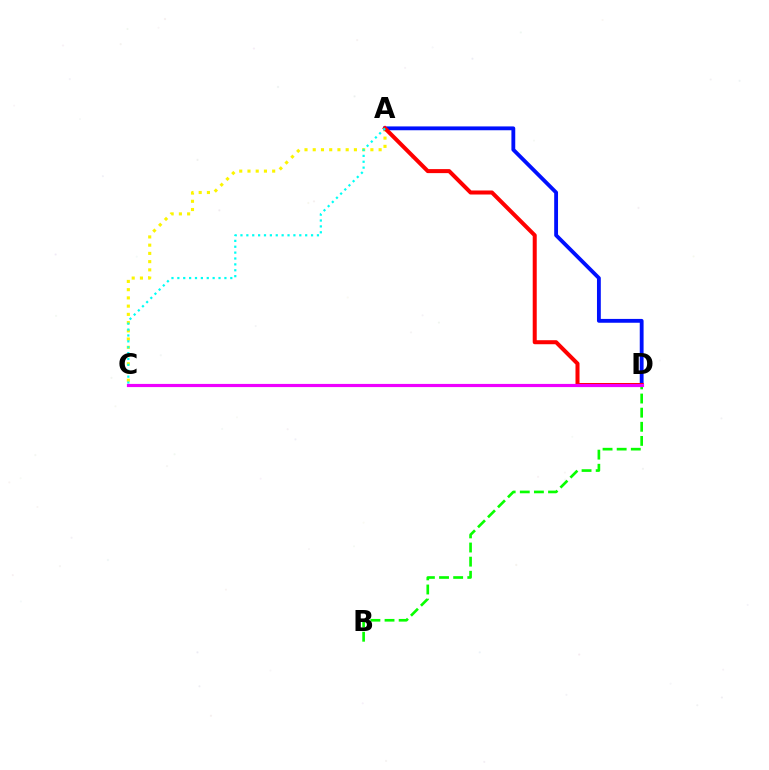{('B', 'D'): [{'color': '#08ff00', 'line_style': 'dashed', 'thickness': 1.92}], ('A', 'C'): [{'color': '#fcf500', 'line_style': 'dotted', 'thickness': 2.24}, {'color': '#00fff6', 'line_style': 'dotted', 'thickness': 1.6}], ('A', 'D'): [{'color': '#0010ff', 'line_style': 'solid', 'thickness': 2.76}, {'color': '#ff0000', 'line_style': 'solid', 'thickness': 2.89}], ('C', 'D'): [{'color': '#ee00ff', 'line_style': 'solid', 'thickness': 2.28}]}